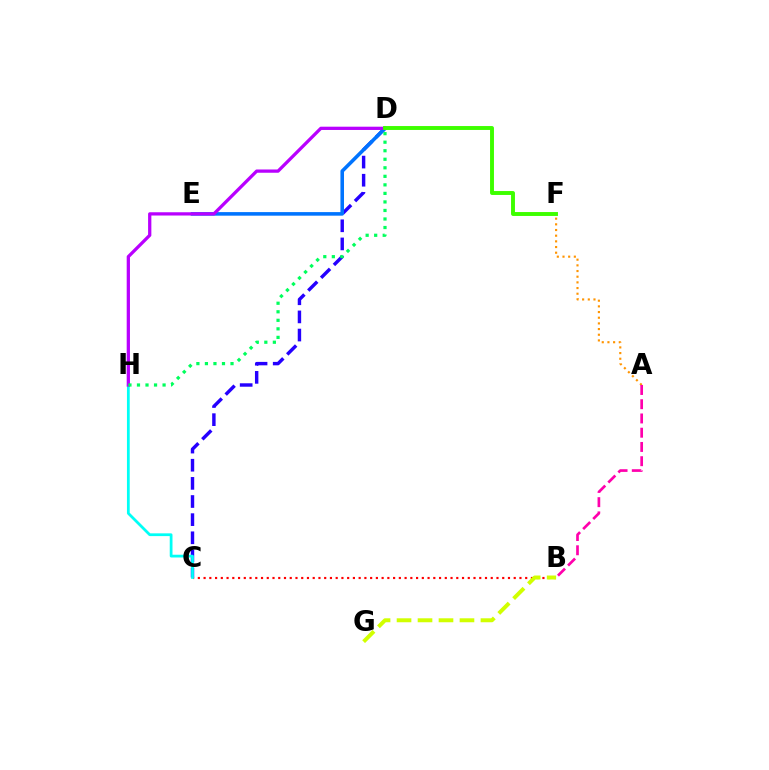{('A', 'F'): [{'color': '#ff9400', 'line_style': 'dotted', 'thickness': 1.54}], ('B', 'C'): [{'color': '#ff0000', 'line_style': 'dotted', 'thickness': 1.56}], ('A', 'B'): [{'color': '#ff00ac', 'line_style': 'dashed', 'thickness': 1.93}], ('B', 'G'): [{'color': '#d1ff00', 'line_style': 'dashed', 'thickness': 2.85}], ('C', 'D'): [{'color': '#2500ff', 'line_style': 'dashed', 'thickness': 2.46}], ('D', 'E'): [{'color': '#0074ff', 'line_style': 'solid', 'thickness': 2.57}], ('C', 'H'): [{'color': '#00fff6', 'line_style': 'solid', 'thickness': 1.99}], ('D', 'H'): [{'color': '#b900ff', 'line_style': 'solid', 'thickness': 2.35}, {'color': '#00ff5c', 'line_style': 'dotted', 'thickness': 2.32}], ('D', 'F'): [{'color': '#3dff00', 'line_style': 'solid', 'thickness': 2.82}]}